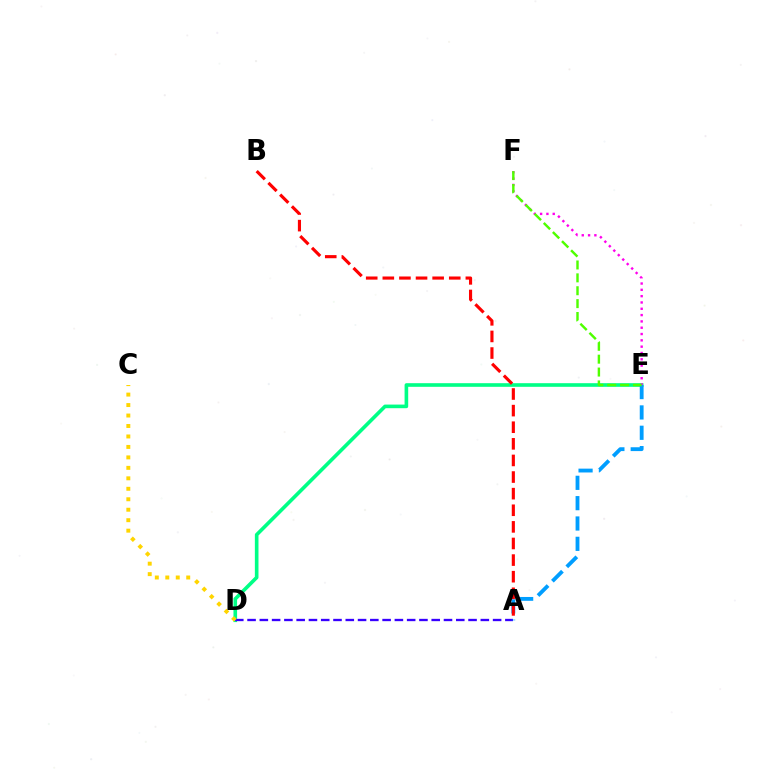{('D', 'E'): [{'color': '#00ff86', 'line_style': 'solid', 'thickness': 2.61}], ('A', 'D'): [{'color': '#3700ff', 'line_style': 'dashed', 'thickness': 1.67}], ('E', 'F'): [{'color': '#ff00ed', 'line_style': 'dotted', 'thickness': 1.72}, {'color': '#4fff00', 'line_style': 'dashed', 'thickness': 1.75}], ('A', 'E'): [{'color': '#009eff', 'line_style': 'dashed', 'thickness': 2.76}], ('A', 'B'): [{'color': '#ff0000', 'line_style': 'dashed', 'thickness': 2.26}], ('C', 'D'): [{'color': '#ffd500', 'line_style': 'dotted', 'thickness': 2.84}]}